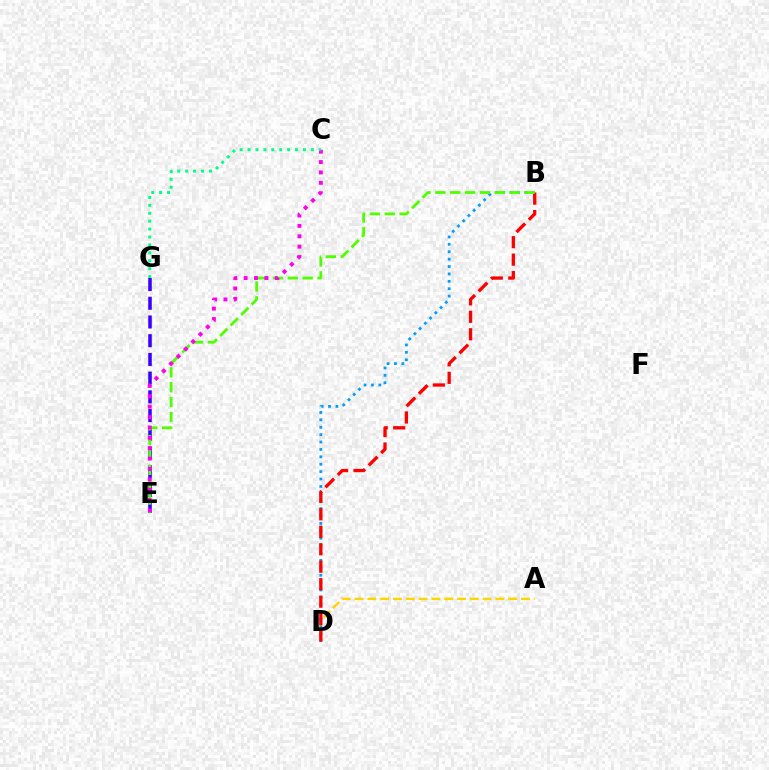{('E', 'G'): [{'color': '#3700ff', 'line_style': 'dashed', 'thickness': 2.54}], ('A', 'D'): [{'color': '#ffd500', 'line_style': 'dashed', 'thickness': 1.74}], ('B', 'D'): [{'color': '#009eff', 'line_style': 'dotted', 'thickness': 2.01}, {'color': '#ff0000', 'line_style': 'dashed', 'thickness': 2.37}], ('B', 'E'): [{'color': '#4fff00', 'line_style': 'dashed', 'thickness': 2.02}], ('C', 'E'): [{'color': '#ff00ed', 'line_style': 'dotted', 'thickness': 2.82}], ('C', 'G'): [{'color': '#00ff86', 'line_style': 'dotted', 'thickness': 2.15}]}